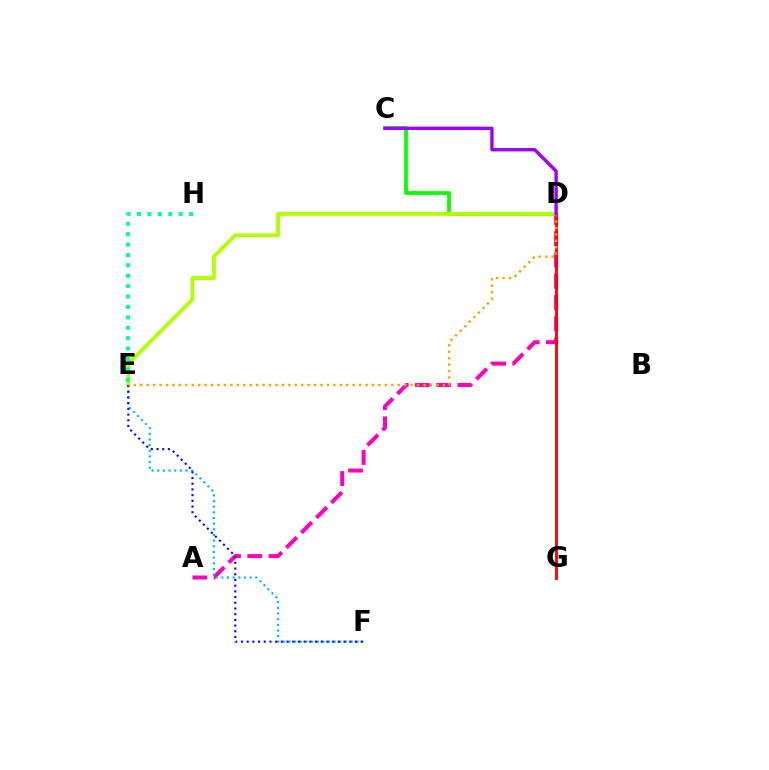{('A', 'D'): [{'color': '#ff00bd', 'line_style': 'dashed', 'thickness': 2.89}], ('C', 'D'): [{'color': '#08ff00', 'line_style': 'solid', 'thickness': 2.71}, {'color': '#9b00ff', 'line_style': 'solid', 'thickness': 2.43}], ('E', 'F'): [{'color': '#00b5ff', 'line_style': 'dotted', 'thickness': 1.54}, {'color': '#0010ff', 'line_style': 'dotted', 'thickness': 1.55}], ('D', 'E'): [{'color': '#b3ff00', 'line_style': 'solid', 'thickness': 2.76}, {'color': '#ffa500', 'line_style': 'dotted', 'thickness': 1.75}], ('E', 'H'): [{'color': '#00ff9d', 'line_style': 'dotted', 'thickness': 2.83}], ('D', 'G'): [{'color': '#ff0000', 'line_style': 'solid', 'thickness': 2.05}]}